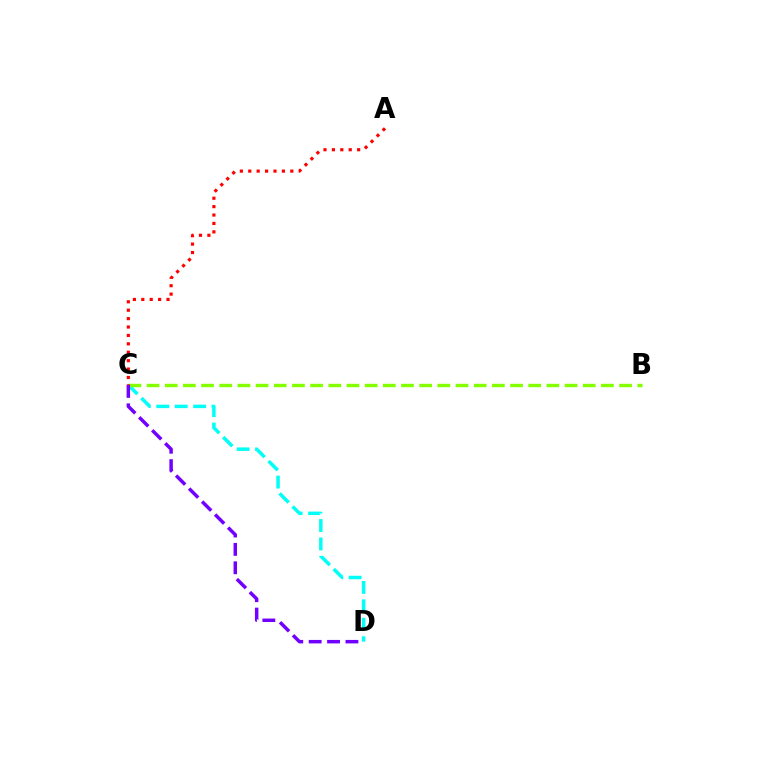{('C', 'D'): [{'color': '#00fff6', 'line_style': 'dashed', 'thickness': 2.5}, {'color': '#7200ff', 'line_style': 'dashed', 'thickness': 2.5}], ('B', 'C'): [{'color': '#84ff00', 'line_style': 'dashed', 'thickness': 2.47}], ('A', 'C'): [{'color': '#ff0000', 'line_style': 'dotted', 'thickness': 2.28}]}